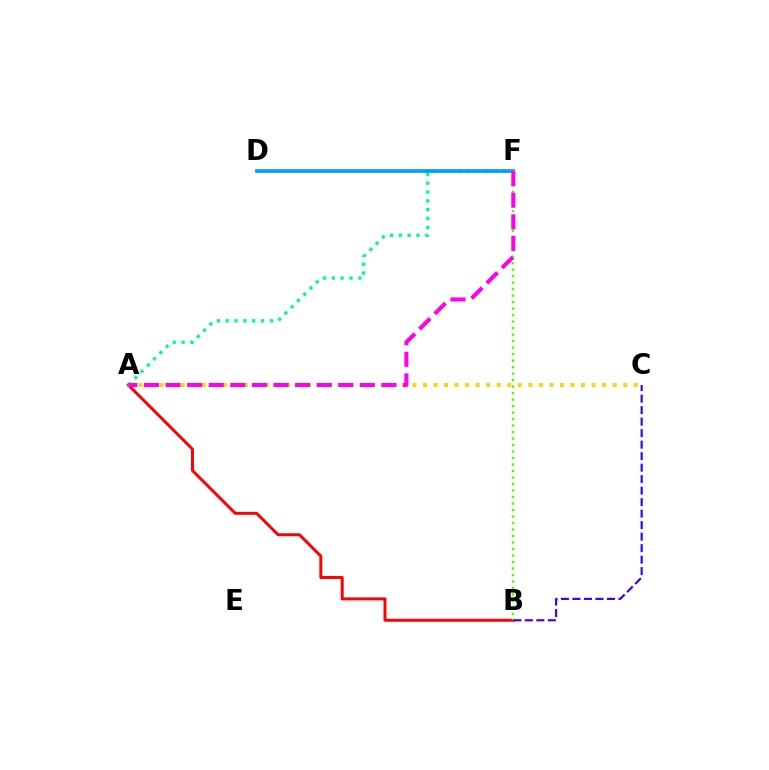{('A', 'B'): [{'color': '#ff0000', 'line_style': 'solid', 'thickness': 2.13}], ('B', 'C'): [{'color': '#3700ff', 'line_style': 'dashed', 'thickness': 1.56}], ('A', 'C'): [{'color': '#ffd500', 'line_style': 'dotted', 'thickness': 2.86}], ('A', 'F'): [{'color': '#00ff86', 'line_style': 'dotted', 'thickness': 2.4}, {'color': '#ff00ed', 'line_style': 'dashed', 'thickness': 2.93}], ('D', 'F'): [{'color': '#009eff', 'line_style': 'solid', 'thickness': 2.66}], ('B', 'F'): [{'color': '#4fff00', 'line_style': 'dotted', 'thickness': 1.77}]}